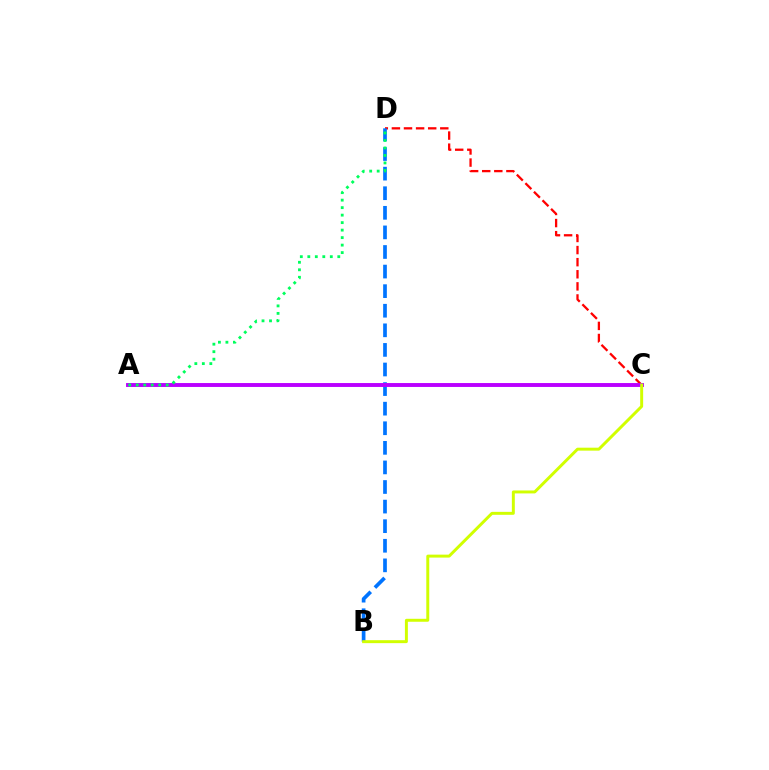{('C', 'D'): [{'color': '#ff0000', 'line_style': 'dashed', 'thickness': 1.64}], ('B', 'D'): [{'color': '#0074ff', 'line_style': 'dashed', 'thickness': 2.66}], ('A', 'C'): [{'color': '#b900ff', 'line_style': 'solid', 'thickness': 2.81}], ('A', 'D'): [{'color': '#00ff5c', 'line_style': 'dotted', 'thickness': 2.04}], ('B', 'C'): [{'color': '#d1ff00', 'line_style': 'solid', 'thickness': 2.13}]}